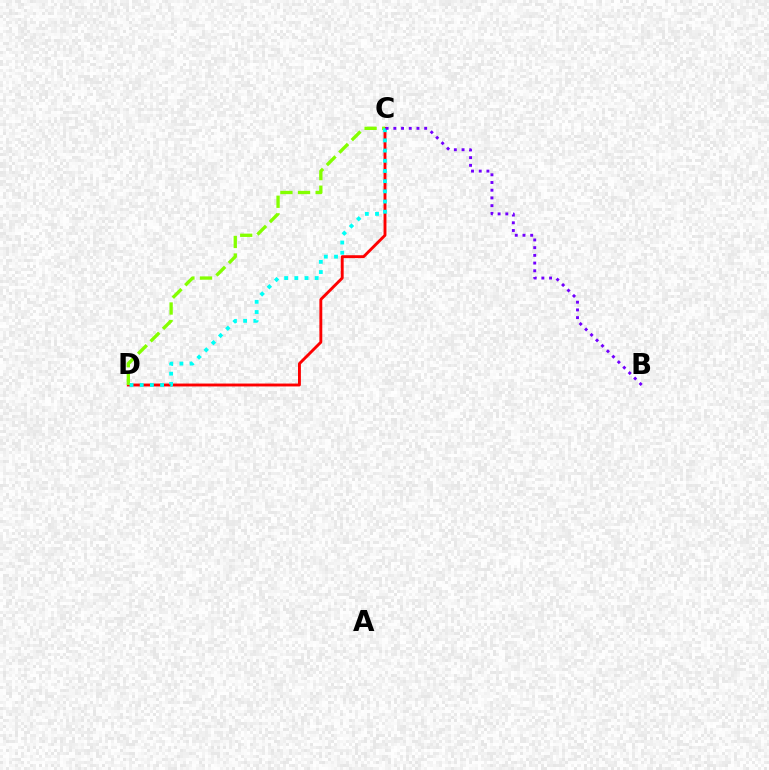{('C', 'D'): [{'color': '#ff0000', 'line_style': 'solid', 'thickness': 2.08}, {'color': '#84ff00', 'line_style': 'dashed', 'thickness': 2.39}, {'color': '#00fff6', 'line_style': 'dotted', 'thickness': 2.77}], ('B', 'C'): [{'color': '#7200ff', 'line_style': 'dotted', 'thickness': 2.09}]}